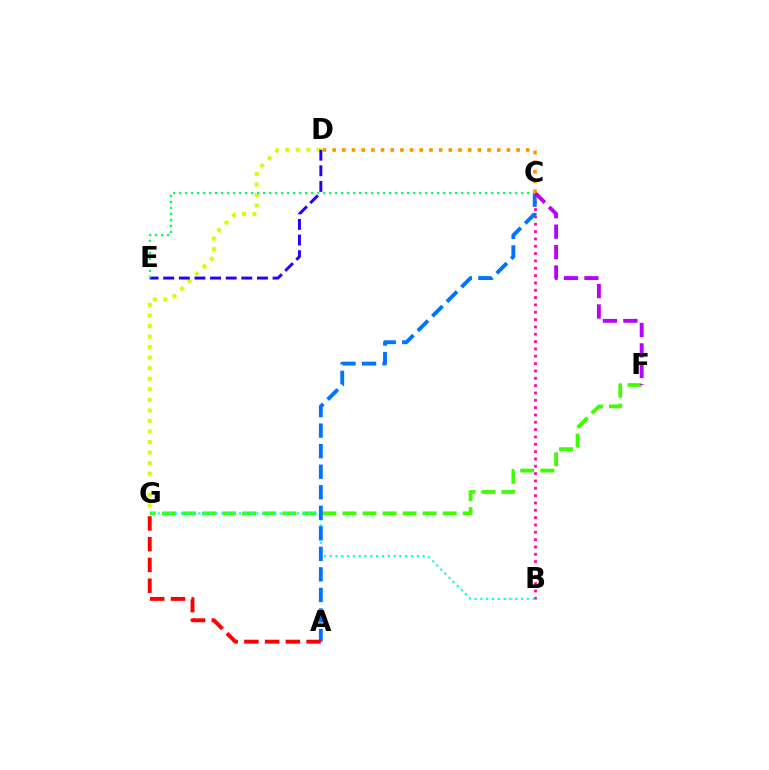{('F', 'G'): [{'color': '#3dff00', 'line_style': 'dashed', 'thickness': 2.72}], ('D', 'G'): [{'color': '#d1ff00', 'line_style': 'dotted', 'thickness': 2.87}], ('B', 'C'): [{'color': '#ff00ac', 'line_style': 'dotted', 'thickness': 1.99}], ('B', 'G'): [{'color': '#00fff6', 'line_style': 'dotted', 'thickness': 1.58}], ('A', 'C'): [{'color': '#0074ff', 'line_style': 'dashed', 'thickness': 2.79}], ('D', 'E'): [{'color': '#2500ff', 'line_style': 'dashed', 'thickness': 2.12}], ('C', 'F'): [{'color': '#b900ff', 'line_style': 'dashed', 'thickness': 2.78}], ('C', 'E'): [{'color': '#00ff5c', 'line_style': 'dotted', 'thickness': 1.63}], ('C', 'D'): [{'color': '#ff9400', 'line_style': 'dotted', 'thickness': 2.63}], ('A', 'G'): [{'color': '#ff0000', 'line_style': 'dashed', 'thickness': 2.82}]}